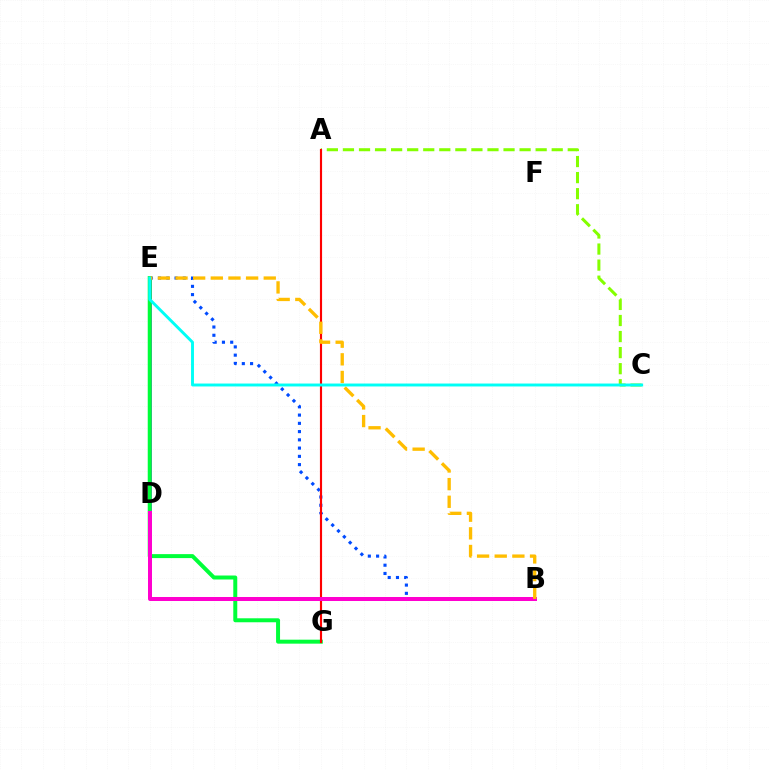{('B', 'E'): [{'color': '#004bff', 'line_style': 'dotted', 'thickness': 2.24}, {'color': '#ffbd00', 'line_style': 'dashed', 'thickness': 2.4}], ('D', 'E'): [{'color': '#7200ff', 'line_style': 'solid', 'thickness': 1.85}], ('E', 'G'): [{'color': '#00ff39', 'line_style': 'solid', 'thickness': 2.86}], ('A', 'C'): [{'color': '#84ff00', 'line_style': 'dashed', 'thickness': 2.18}], ('A', 'G'): [{'color': '#ff0000', 'line_style': 'solid', 'thickness': 1.55}], ('B', 'D'): [{'color': '#ff00cf', 'line_style': 'solid', 'thickness': 2.88}], ('C', 'E'): [{'color': '#00fff6', 'line_style': 'solid', 'thickness': 2.1}]}